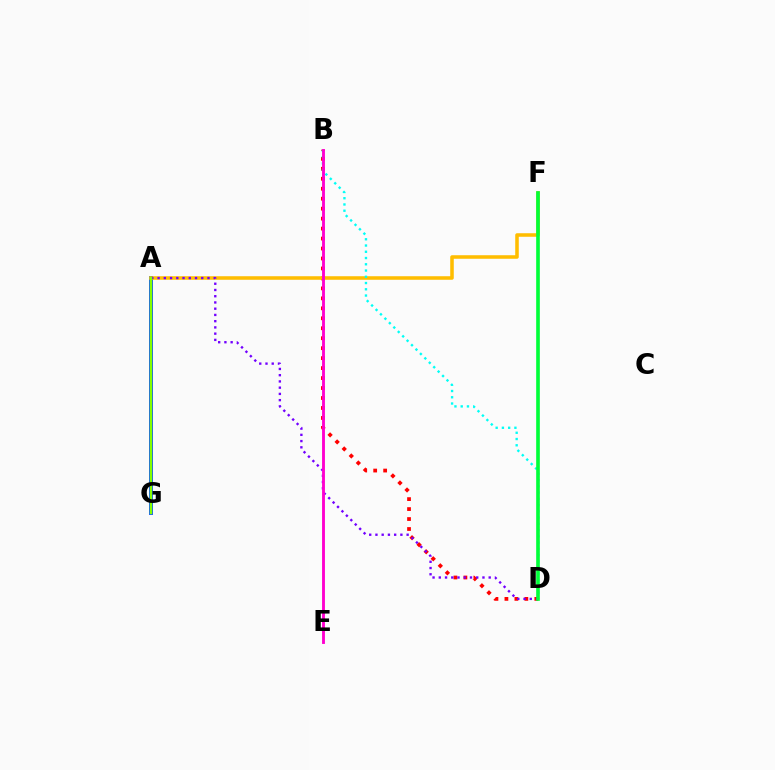{('B', 'D'): [{'color': '#ff0000', 'line_style': 'dotted', 'thickness': 2.71}, {'color': '#00fff6', 'line_style': 'dotted', 'thickness': 1.7}], ('A', 'G'): [{'color': '#004bff', 'line_style': 'solid', 'thickness': 2.79}, {'color': '#84ff00', 'line_style': 'solid', 'thickness': 1.75}], ('A', 'F'): [{'color': '#ffbd00', 'line_style': 'solid', 'thickness': 2.56}], ('A', 'D'): [{'color': '#7200ff', 'line_style': 'dotted', 'thickness': 1.69}], ('D', 'F'): [{'color': '#00ff39', 'line_style': 'solid', 'thickness': 2.62}], ('B', 'E'): [{'color': '#ff00cf', 'line_style': 'solid', 'thickness': 2.07}]}